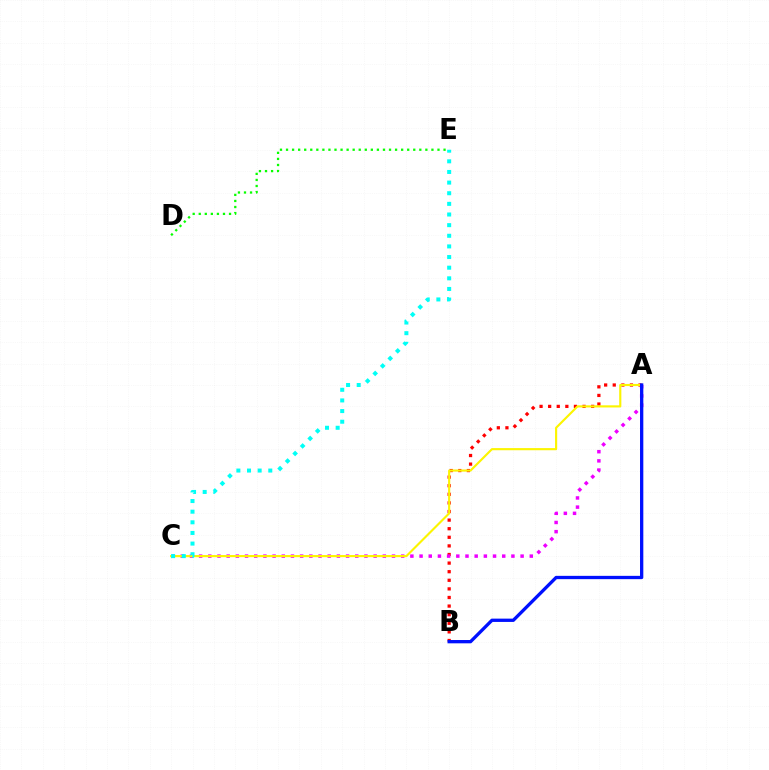{('A', 'B'): [{'color': '#ff0000', 'line_style': 'dotted', 'thickness': 2.34}, {'color': '#0010ff', 'line_style': 'solid', 'thickness': 2.38}], ('A', 'C'): [{'color': '#ee00ff', 'line_style': 'dotted', 'thickness': 2.5}, {'color': '#fcf500', 'line_style': 'solid', 'thickness': 1.54}], ('D', 'E'): [{'color': '#08ff00', 'line_style': 'dotted', 'thickness': 1.65}], ('C', 'E'): [{'color': '#00fff6', 'line_style': 'dotted', 'thickness': 2.89}]}